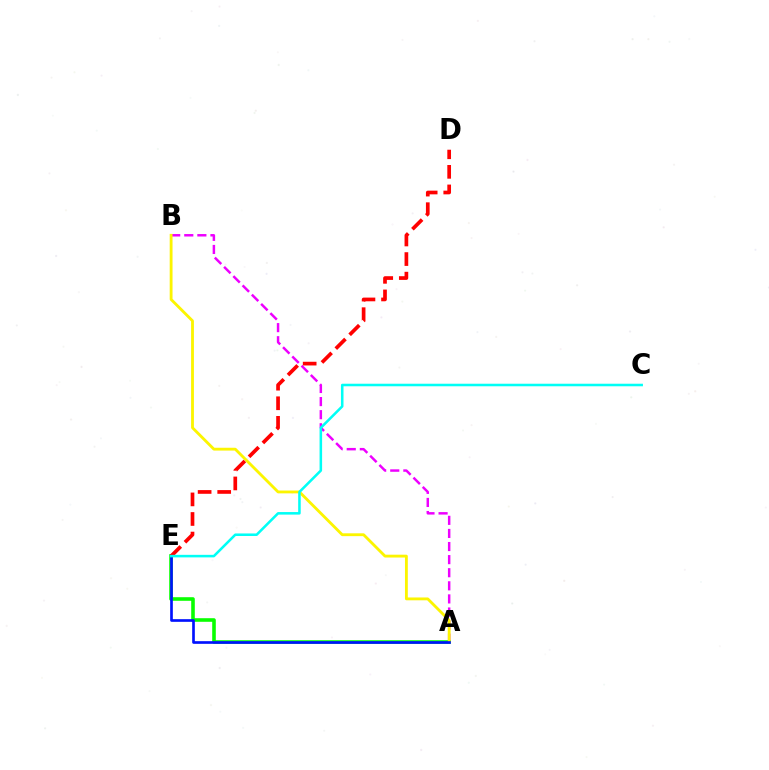{('A', 'B'): [{'color': '#ee00ff', 'line_style': 'dashed', 'thickness': 1.78}, {'color': '#fcf500', 'line_style': 'solid', 'thickness': 2.04}], ('A', 'E'): [{'color': '#08ff00', 'line_style': 'solid', 'thickness': 2.59}, {'color': '#0010ff', 'line_style': 'solid', 'thickness': 1.92}], ('D', 'E'): [{'color': '#ff0000', 'line_style': 'dashed', 'thickness': 2.66}], ('C', 'E'): [{'color': '#00fff6', 'line_style': 'solid', 'thickness': 1.83}]}